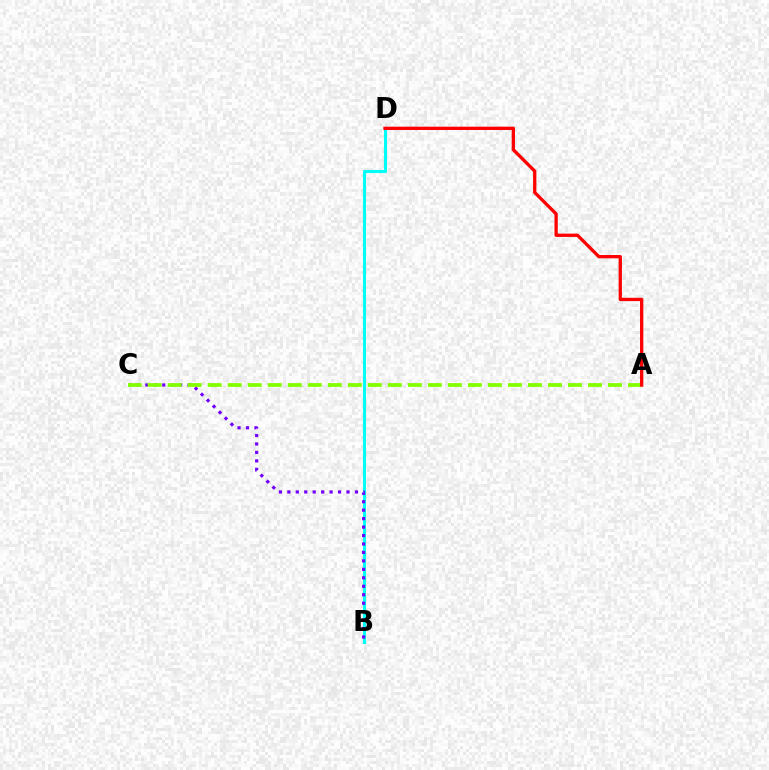{('B', 'D'): [{'color': '#00fff6', 'line_style': 'solid', 'thickness': 2.22}], ('B', 'C'): [{'color': '#7200ff', 'line_style': 'dotted', 'thickness': 2.3}], ('A', 'C'): [{'color': '#84ff00', 'line_style': 'dashed', 'thickness': 2.72}], ('A', 'D'): [{'color': '#ff0000', 'line_style': 'solid', 'thickness': 2.37}]}